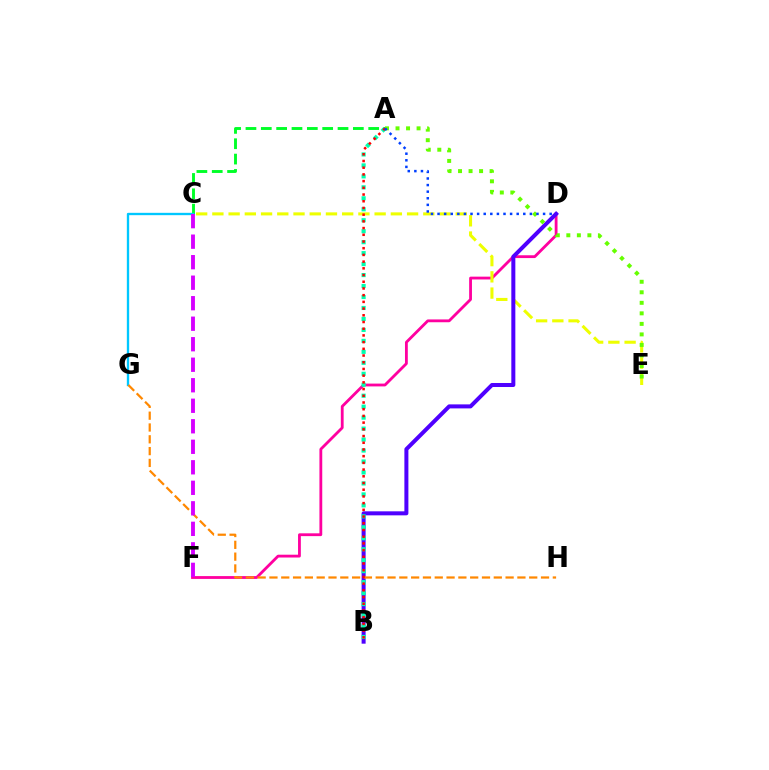{('D', 'F'): [{'color': '#ff00a0', 'line_style': 'solid', 'thickness': 2.03}], ('C', 'E'): [{'color': '#eeff00', 'line_style': 'dashed', 'thickness': 2.2}], ('A', 'C'): [{'color': '#00ff27', 'line_style': 'dashed', 'thickness': 2.08}], ('B', 'D'): [{'color': '#4f00ff', 'line_style': 'solid', 'thickness': 2.89}], ('C', 'G'): [{'color': '#00c7ff', 'line_style': 'solid', 'thickness': 1.69}], ('A', 'E'): [{'color': '#66ff00', 'line_style': 'dotted', 'thickness': 2.86}], ('G', 'H'): [{'color': '#ff8800', 'line_style': 'dashed', 'thickness': 1.6}], ('A', 'B'): [{'color': '#00ffaf', 'line_style': 'dotted', 'thickness': 2.98}, {'color': '#ff0000', 'line_style': 'dotted', 'thickness': 1.82}], ('C', 'F'): [{'color': '#d600ff', 'line_style': 'dashed', 'thickness': 2.79}], ('A', 'D'): [{'color': '#003fff', 'line_style': 'dotted', 'thickness': 1.79}]}